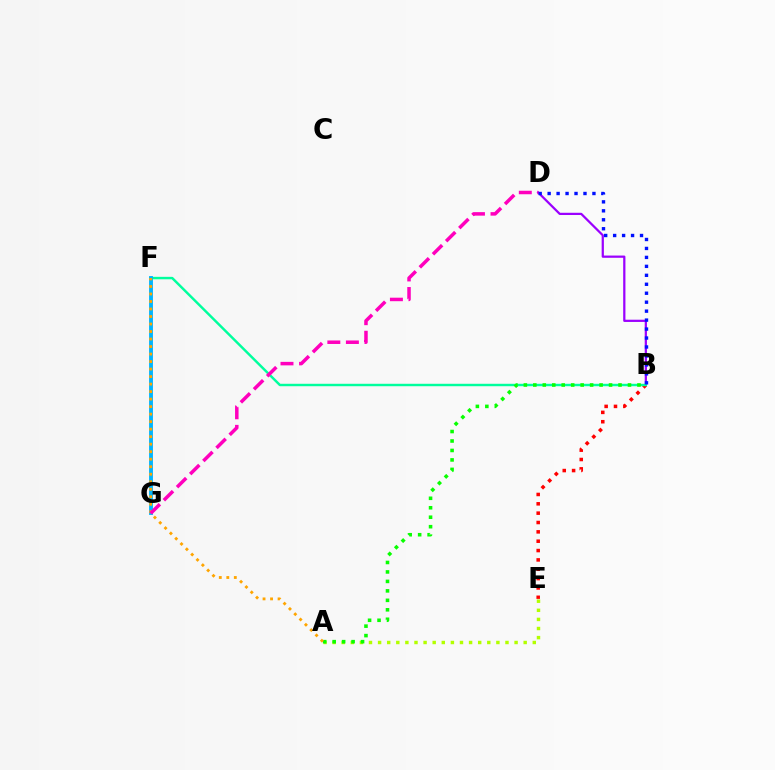{('B', 'D'): [{'color': '#9b00ff', 'line_style': 'solid', 'thickness': 1.61}, {'color': '#0010ff', 'line_style': 'dotted', 'thickness': 2.43}], ('A', 'E'): [{'color': '#b3ff00', 'line_style': 'dotted', 'thickness': 2.47}], ('B', 'E'): [{'color': '#ff0000', 'line_style': 'dotted', 'thickness': 2.54}], ('B', 'F'): [{'color': '#00ff9d', 'line_style': 'solid', 'thickness': 1.76}], ('F', 'G'): [{'color': '#00b5ff', 'line_style': 'solid', 'thickness': 2.79}], ('A', 'B'): [{'color': '#08ff00', 'line_style': 'dotted', 'thickness': 2.57}], ('A', 'F'): [{'color': '#ffa500', 'line_style': 'dotted', 'thickness': 2.04}], ('D', 'G'): [{'color': '#ff00bd', 'line_style': 'dashed', 'thickness': 2.52}]}